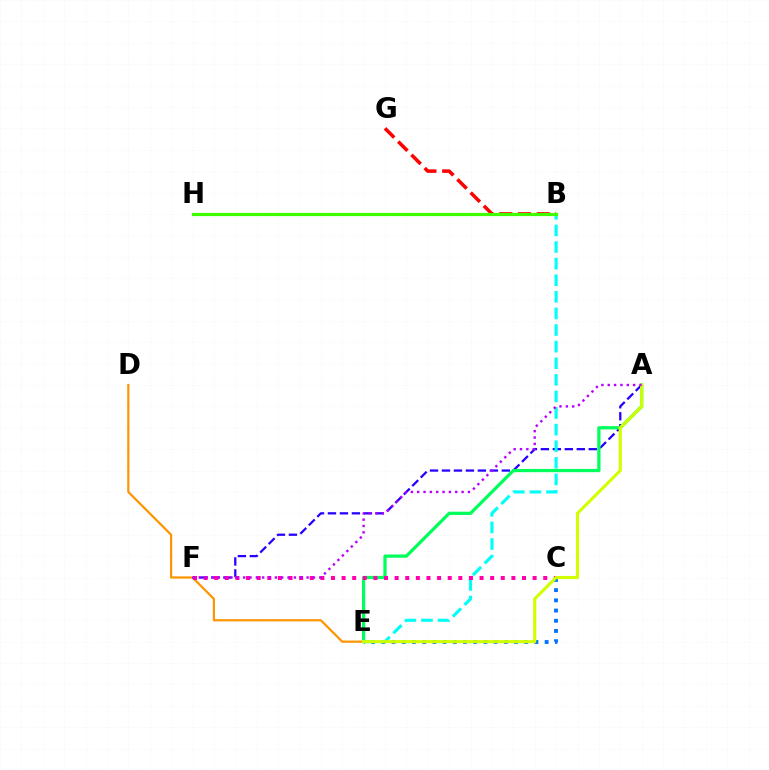{('D', 'E'): [{'color': '#ff9400', 'line_style': 'solid', 'thickness': 1.59}], ('B', 'G'): [{'color': '#ff0000', 'line_style': 'dashed', 'thickness': 2.54}], ('A', 'F'): [{'color': '#2500ff', 'line_style': 'dashed', 'thickness': 1.63}, {'color': '#b900ff', 'line_style': 'dotted', 'thickness': 1.72}], ('C', 'E'): [{'color': '#0074ff', 'line_style': 'dotted', 'thickness': 2.77}], ('B', 'E'): [{'color': '#00fff6', 'line_style': 'dashed', 'thickness': 2.26}], ('B', 'H'): [{'color': '#3dff00', 'line_style': 'solid', 'thickness': 2.28}], ('A', 'E'): [{'color': '#00ff5c', 'line_style': 'solid', 'thickness': 2.34}, {'color': '#d1ff00', 'line_style': 'solid', 'thickness': 2.25}], ('C', 'F'): [{'color': '#ff00ac', 'line_style': 'dotted', 'thickness': 2.88}]}